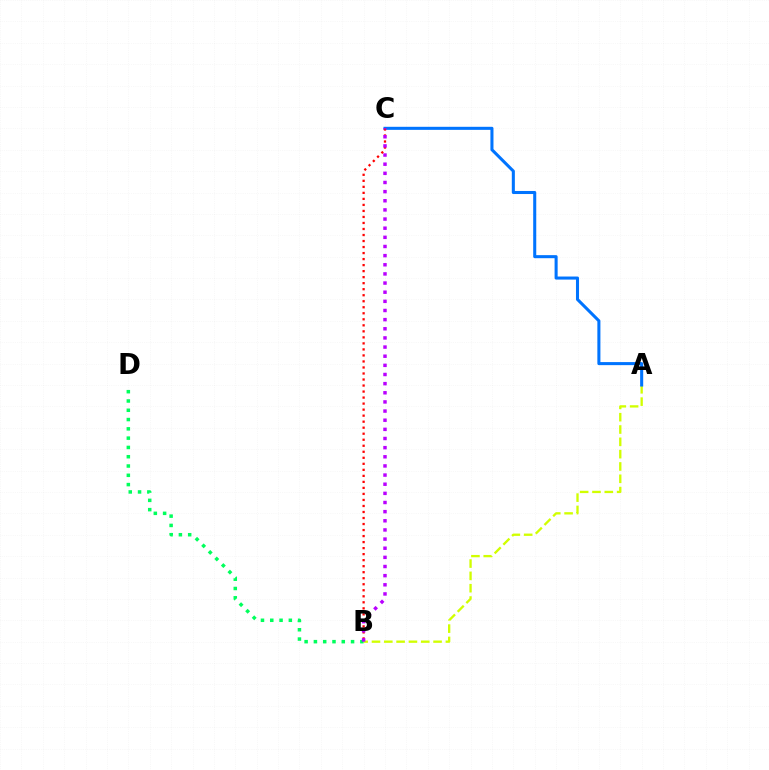{('A', 'B'): [{'color': '#d1ff00', 'line_style': 'dashed', 'thickness': 1.67}], ('B', 'D'): [{'color': '#00ff5c', 'line_style': 'dotted', 'thickness': 2.52}], ('A', 'C'): [{'color': '#0074ff', 'line_style': 'solid', 'thickness': 2.2}], ('B', 'C'): [{'color': '#ff0000', 'line_style': 'dotted', 'thickness': 1.64}, {'color': '#b900ff', 'line_style': 'dotted', 'thickness': 2.48}]}